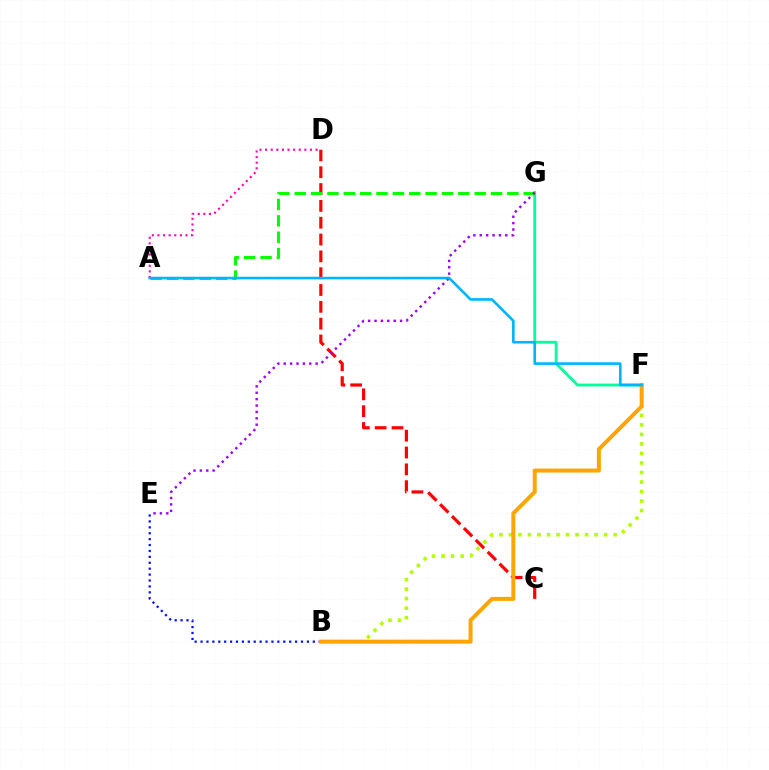{('F', 'G'): [{'color': '#00ff9d', 'line_style': 'solid', 'thickness': 2.03}], ('C', 'D'): [{'color': '#ff0000', 'line_style': 'dashed', 'thickness': 2.29}], ('B', 'F'): [{'color': '#b3ff00', 'line_style': 'dotted', 'thickness': 2.59}, {'color': '#ffa500', 'line_style': 'solid', 'thickness': 2.86}], ('A', 'D'): [{'color': '#ff00bd', 'line_style': 'dotted', 'thickness': 1.52}], ('A', 'G'): [{'color': '#08ff00', 'line_style': 'dashed', 'thickness': 2.22}], ('B', 'E'): [{'color': '#0010ff', 'line_style': 'dotted', 'thickness': 1.61}], ('E', 'G'): [{'color': '#9b00ff', 'line_style': 'dotted', 'thickness': 1.73}], ('A', 'F'): [{'color': '#00b5ff', 'line_style': 'solid', 'thickness': 1.89}]}